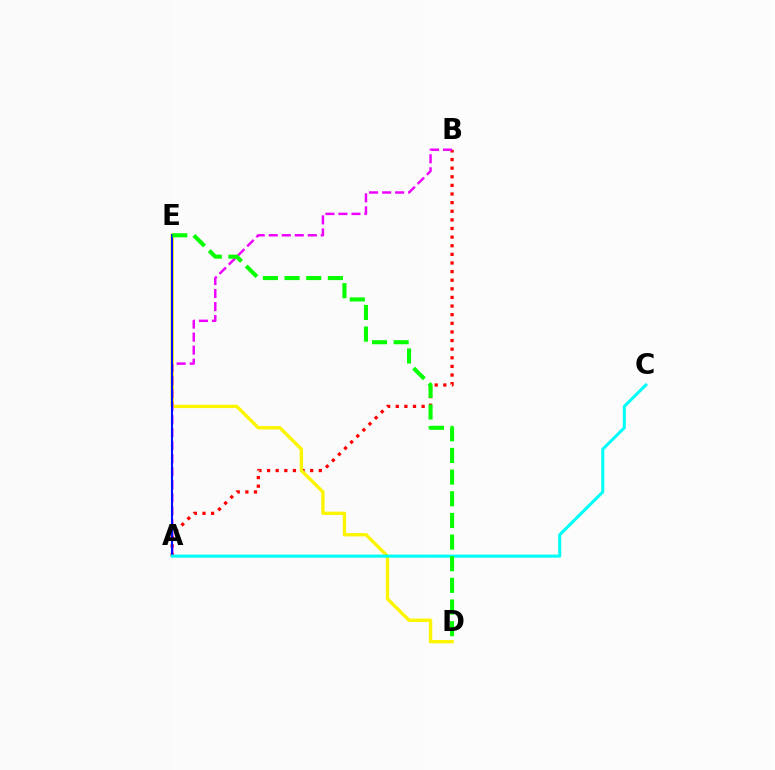{('A', 'B'): [{'color': '#ff0000', 'line_style': 'dotted', 'thickness': 2.34}, {'color': '#ee00ff', 'line_style': 'dashed', 'thickness': 1.77}], ('D', 'E'): [{'color': '#fcf500', 'line_style': 'solid', 'thickness': 2.42}, {'color': '#08ff00', 'line_style': 'dashed', 'thickness': 2.94}], ('A', 'E'): [{'color': '#0010ff', 'line_style': 'solid', 'thickness': 1.5}], ('A', 'C'): [{'color': '#00fff6', 'line_style': 'solid', 'thickness': 2.19}]}